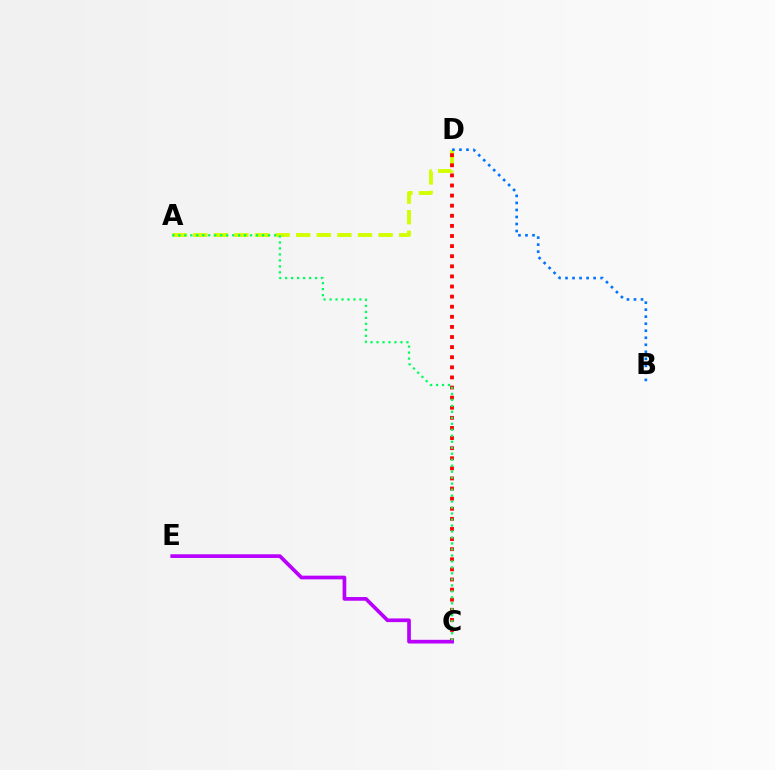{('A', 'D'): [{'color': '#d1ff00', 'line_style': 'dashed', 'thickness': 2.8}], ('C', 'D'): [{'color': '#ff0000', 'line_style': 'dotted', 'thickness': 2.74}], ('C', 'E'): [{'color': '#b900ff', 'line_style': 'solid', 'thickness': 2.66}], ('B', 'D'): [{'color': '#0074ff', 'line_style': 'dotted', 'thickness': 1.91}], ('A', 'C'): [{'color': '#00ff5c', 'line_style': 'dotted', 'thickness': 1.63}]}